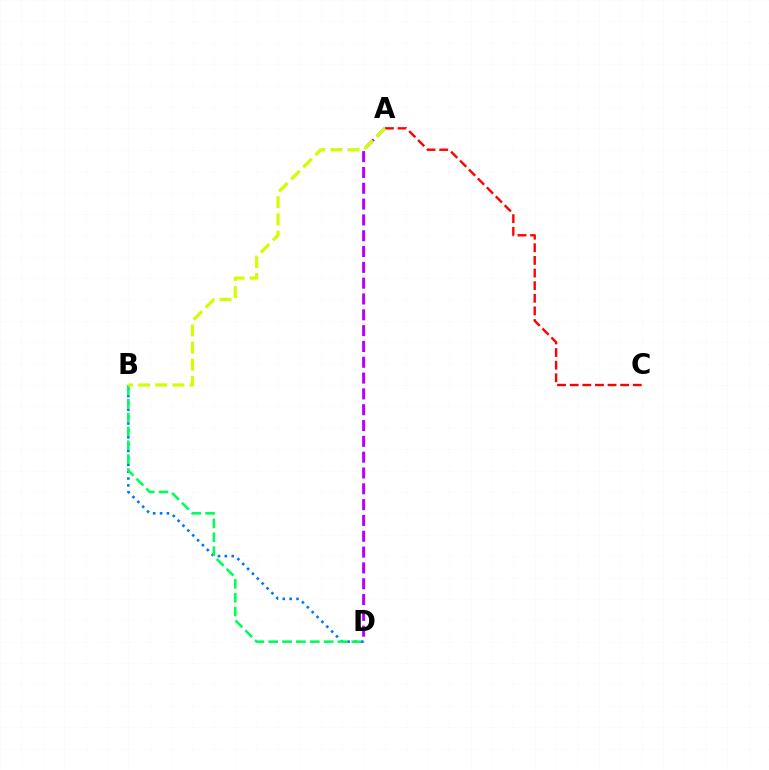{('B', 'D'): [{'color': '#0074ff', 'line_style': 'dotted', 'thickness': 1.87}, {'color': '#00ff5c', 'line_style': 'dashed', 'thickness': 1.88}], ('A', 'C'): [{'color': '#ff0000', 'line_style': 'dashed', 'thickness': 1.72}], ('A', 'D'): [{'color': '#b900ff', 'line_style': 'dashed', 'thickness': 2.15}], ('A', 'B'): [{'color': '#d1ff00', 'line_style': 'dashed', 'thickness': 2.33}]}